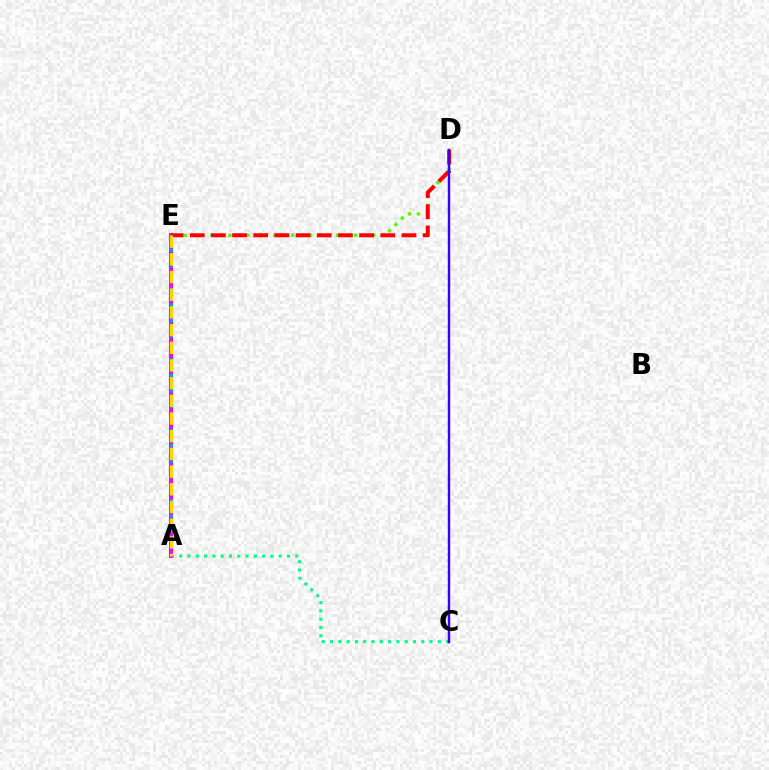{('A', 'C'): [{'color': '#00ff86', 'line_style': 'dotted', 'thickness': 2.25}], ('D', 'E'): [{'color': '#4fff00', 'line_style': 'dotted', 'thickness': 2.44}, {'color': '#ff0000', 'line_style': 'dashed', 'thickness': 2.88}], ('A', 'E'): [{'color': '#ff00ed', 'line_style': 'solid', 'thickness': 2.94}, {'color': '#009eff', 'line_style': 'dotted', 'thickness': 2.12}, {'color': '#ffd500', 'line_style': 'dashed', 'thickness': 2.4}], ('C', 'D'): [{'color': '#3700ff', 'line_style': 'solid', 'thickness': 1.75}]}